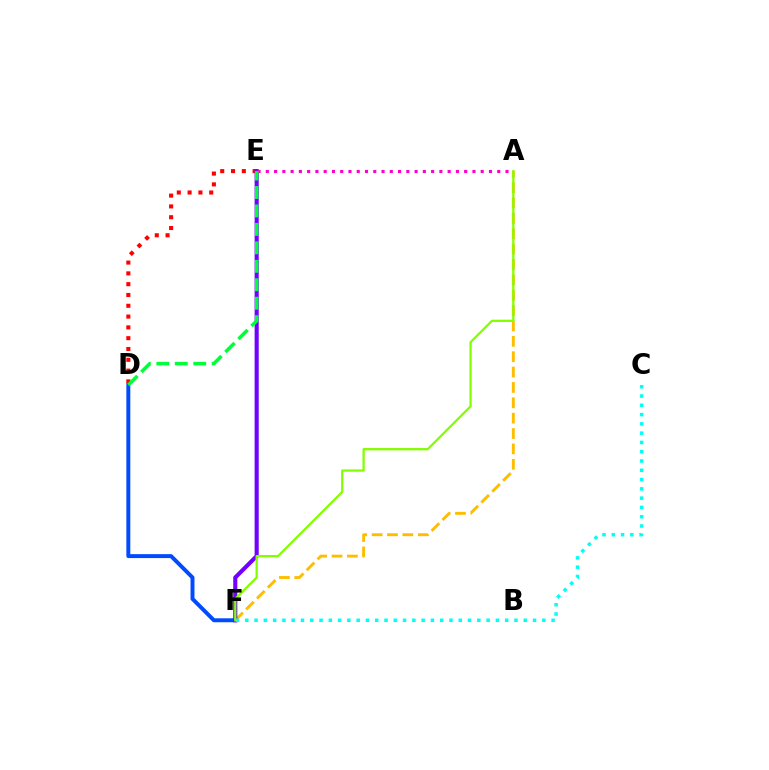{('A', 'F'): [{'color': '#ffbd00', 'line_style': 'dashed', 'thickness': 2.09}, {'color': '#84ff00', 'line_style': 'solid', 'thickness': 1.65}], ('D', 'E'): [{'color': '#ff0000', 'line_style': 'dotted', 'thickness': 2.93}, {'color': '#00ff39', 'line_style': 'dashed', 'thickness': 2.51}], ('D', 'F'): [{'color': '#004bff', 'line_style': 'solid', 'thickness': 2.84}], ('E', 'F'): [{'color': '#7200ff', 'line_style': 'solid', 'thickness': 2.96}], ('A', 'E'): [{'color': '#ff00cf', 'line_style': 'dotted', 'thickness': 2.25}], ('C', 'F'): [{'color': '#00fff6', 'line_style': 'dotted', 'thickness': 2.52}]}